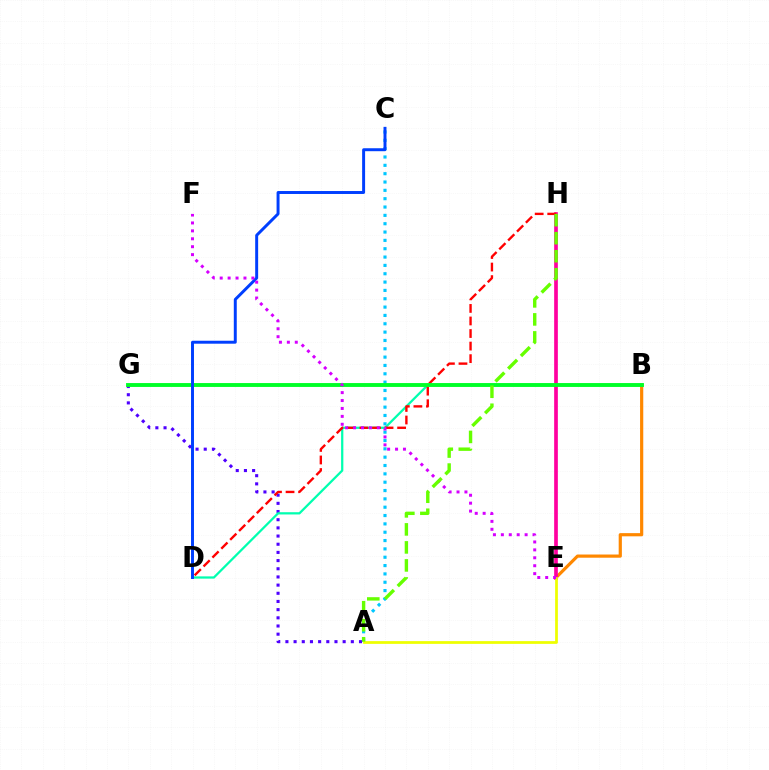{('A', 'G'): [{'color': '#4f00ff', 'line_style': 'dotted', 'thickness': 2.22}], ('B', 'E'): [{'color': '#ff8800', 'line_style': 'solid', 'thickness': 2.3}], ('A', 'C'): [{'color': '#00c7ff', 'line_style': 'dotted', 'thickness': 2.27}], ('B', 'D'): [{'color': '#00ffaf', 'line_style': 'solid', 'thickness': 1.62}], ('E', 'H'): [{'color': '#ff00a0', 'line_style': 'solid', 'thickness': 2.65}], ('D', 'H'): [{'color': '#ff0000', 'line_style': 'dashed', 'thickness': 1.71}], ('B', 'G'): [{'color': '#00ff27', 'line_style': 'solid', 'thickness': 2.79}], ('A', 'E'): [{'color': '#eeff00', 'line_style': 'solid', 'thickness': 1.98}], ('C', 'D'): [{'color': '#003fff', 'line_style': 'solid', 'thickness': 2.13}], ('E', 'F'): [{'color': '#d600ff', 'line_style': 'dotted', 'thickness': 2.15}], ('A', 'H'): [{'color': '#66ff00', 'line_style': 'dashed', 'thickness': 2.45}]}